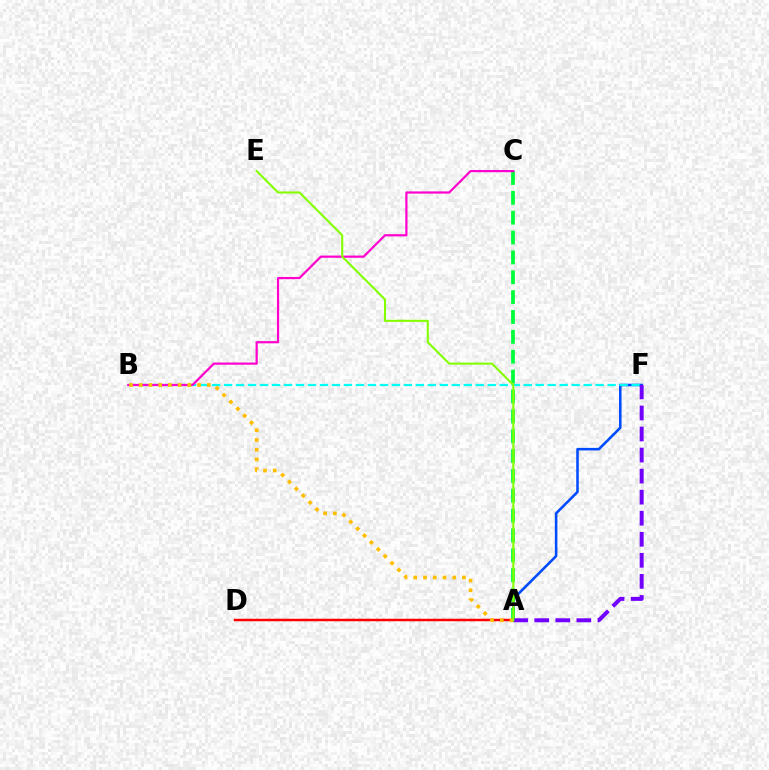{('A', 'D'): [{'color': '#ff0000', 'line_style': 'solid', 'thickness': 1.78}], ('A', 'F'): [{'color': '#004bff', 'line_style': 'solid', 'thickness': 1.84}, {'color': '#7200ff', 'line_style': 'dashed', 'thickness': 2.86}], ('A', 'C'): [{'color': '#00ff39', 'line_style': 'dashed', 'thickness': 2.7}], ('B', 'F'): [{'color': '#00fff6', 'line_style': 'dashed', 'thickness': 1.63}], ('B', 'C'): [{'color': '#ff00cf', 'line_style': 'solid', 'thickness': 1.59}], ('A', 'B'): [{'color': '#ffbd00', 'line_style': 'dotted', 'thickness': 2.64}], ('A', 'E'): [{'color': '#84ff00', 'line_style': 'solid', 'thickness': 1.5}]}